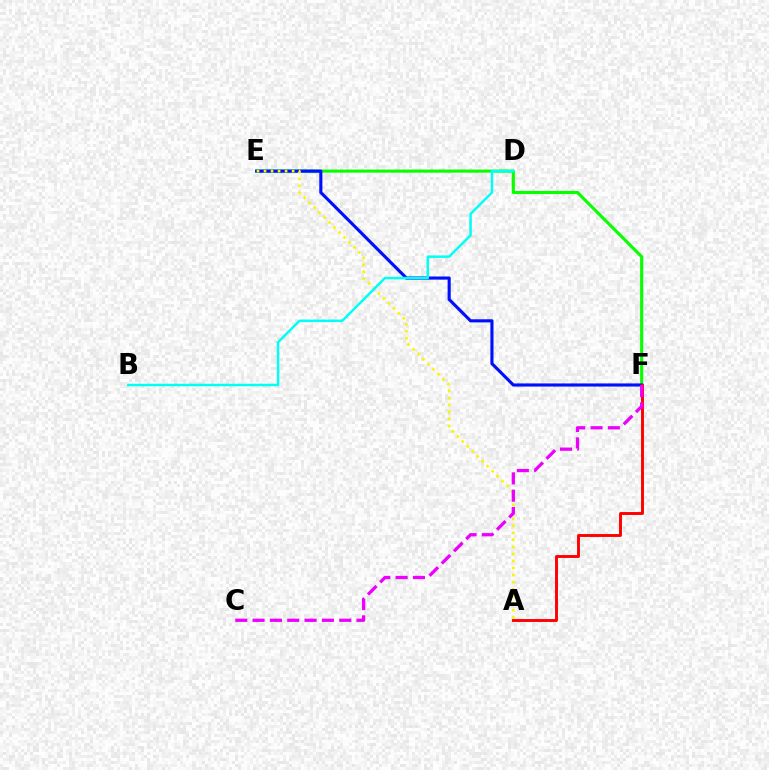{('E', 'F'): [{'color': '#08ff00', 'line_style': 'solid', 'thickness': 2.24}, {'color': '#0010ff', 'line_style': 'solid', 'thickness': 2.25}], ('A', 'F'): [{'color': '#ff0000', 'line_style': 'solid', 'thickness': 2.09}], ('A', 'E'): [{'color': '#fcf500', 'line_style': 'dotted', 'thickness': 1.91}], ('C', 'F'): [{'color': '#ee00ff', 'line_style': 'dashed', 'thickness': 2.35}], ('B', 'D'): [{'color': '#00fff6', 'line_style': 'solid', 'thickness': 1.78}]}